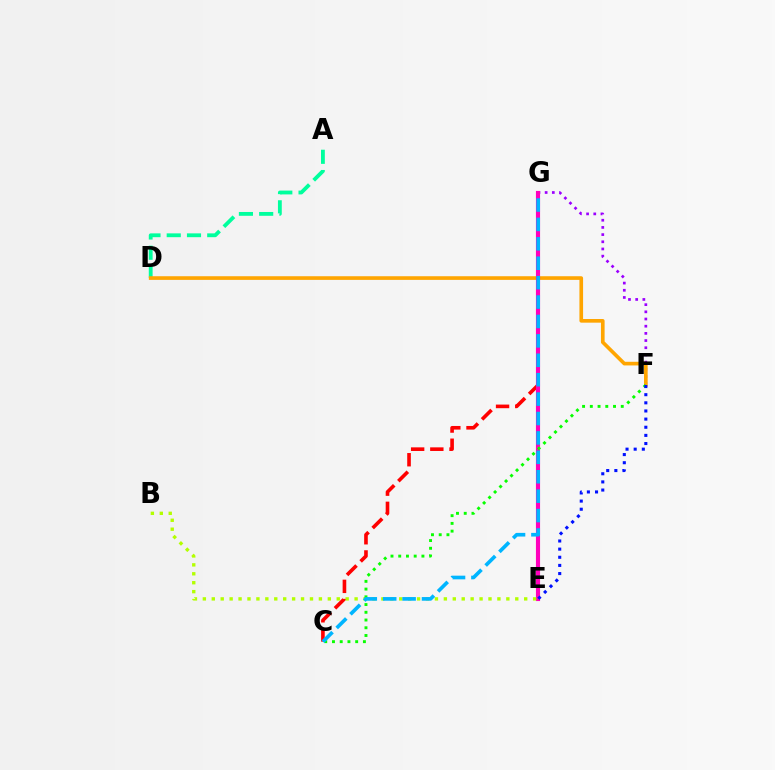{('F', 'G'): [{'color': '#9b00ff', 'line_style': 'dotted', 'thickness': 1.95}], ('A', 'D'): [{'color': '#00ff9d', 'line_style': 'dashed', 'thickness': 2.75}], ('D', 'F'): [{'color': '#ffa500', 'line_style': 'solid', 'thickness': 2.63}], ('C', 'G'): [{'color': '#ff0000', 'line_style': 'dashed', 'thickness': 2.61}, {'color': '#00b5ff', 'line_style': 'dashed', 'thickness': 2.64}], ('E', 'G'): [{'color': '#ff00bd', 'line_style': 'solid', 'thickness': 2.97}], ('B', 'E'): [{'color': '#b3ff00', 'line_style': 'dotted', 'thickness': 2.43}], ('C', 'F'): [{'color': '#08ff00', 'line_style': 'dotted', 'thickness': 2.1}], ('E', 'F'): [{'color': '#0010ff', 'line_style': 'dotted', 'thickness': 2.21}]}